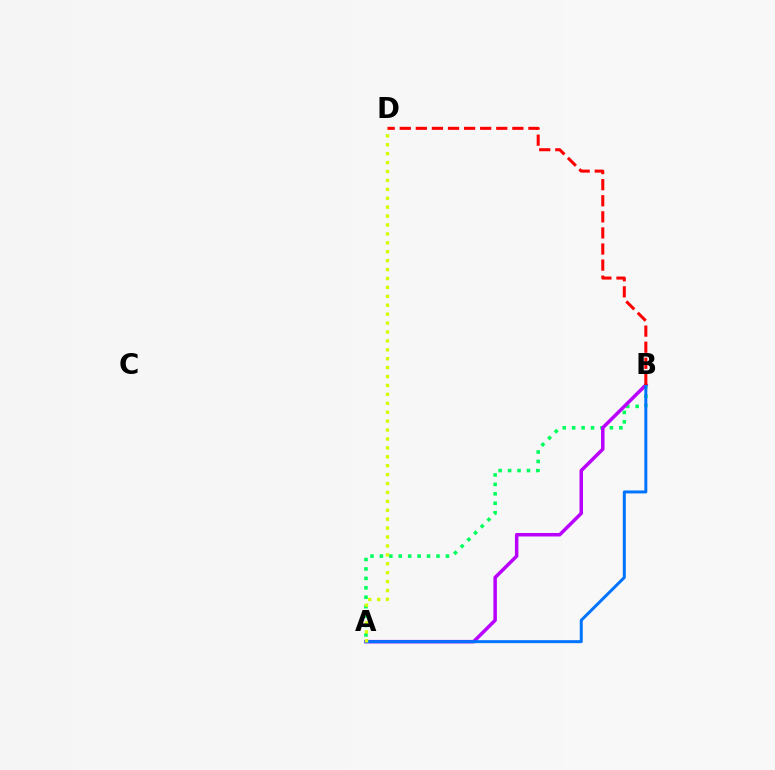{('A', 'B'): [{'color': '#00ff5c', 'line_style': 'dotted', 'thickness': 2.56}, {'color': '#b900ff', 'line_style': 'solid', 'thickness': 2.51}, {'color': '#0074ff', 'line_style': 'solid', 'thickness': 2.15}], ('A', 'D'): [{'color': '#d1ff00', 'line_style': 'dotted', 'thickness': 2.42}], ('B', 'D'): [{'color': '#ff0000', 'line_style': 'dashed', 'thickness': 2.19}]}